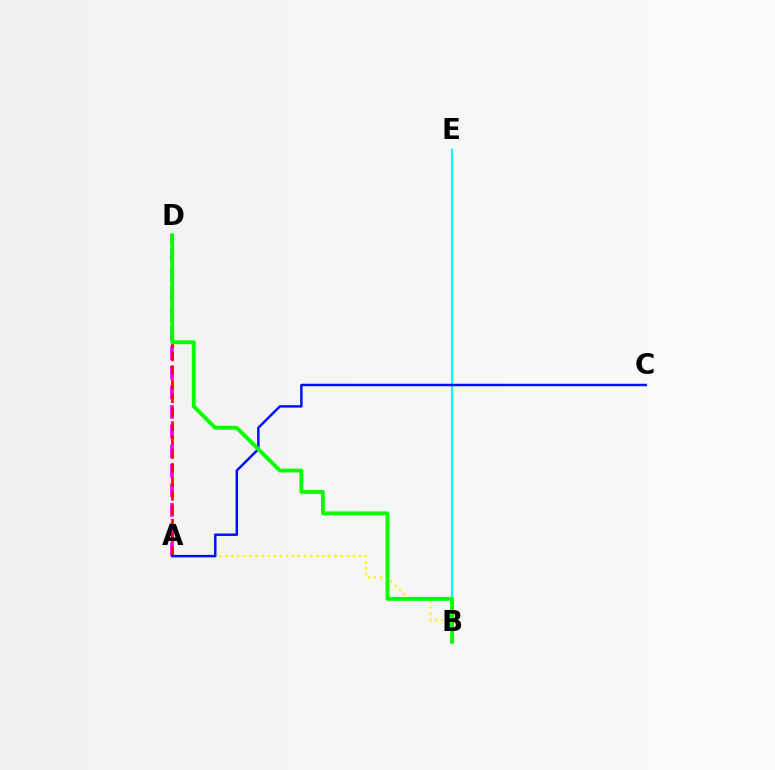{('A', 'D'): [{'color': '#ee00ff', 'line_style': 'dashed', 'thickness': 2.66}, {'color': '#ff0000', 'line_style': 'dashed', 'thickness': 1.89}], ('B', 'E'): [{'color': '#00fff6', 'line_style': 'solid', 'thickness': 1.6}], ('A', 'B'): [{'color': '#fcf500', 'line_style': 'dotted', 'thickness': 1.65}], ('A', 'C'): [{'color': '#0010ff', 'line_style': 'solid', 'thickness': 1.78}], ('B', 'D'): [{'color': '#08ff00', 'line_style': 'solid', 'thickness': 2.78}]}